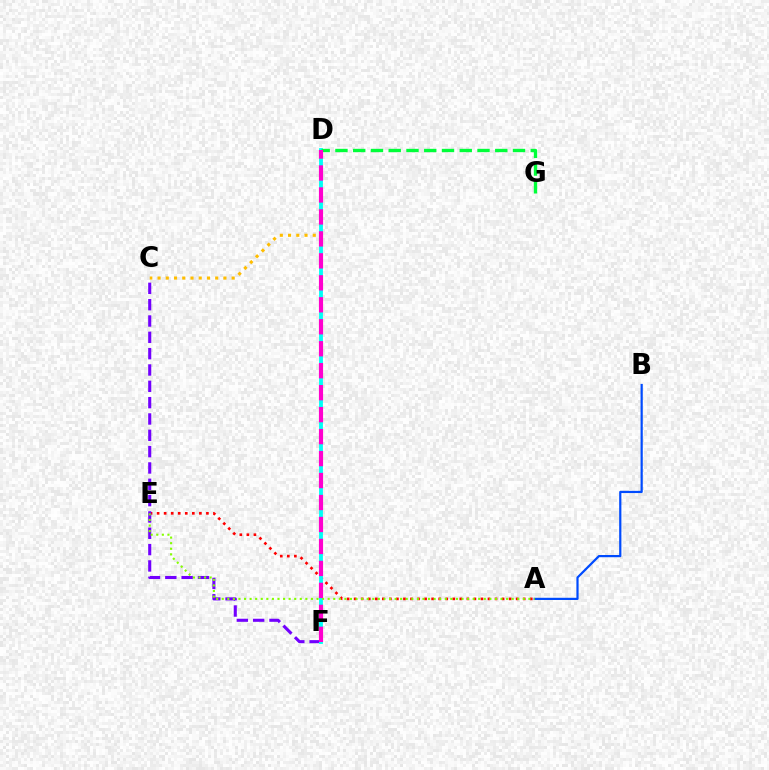{('A', 'E'): [{'color': '#ff0000', 'line_style': 'dotted', 'thickness': 1.91}, {'color': '#84ff00', 'line_style': 'dotted', 'thickness': 1.52}], ('C', 'D'): [{'color': '#ffbd00', 'line_style': 'dotted', 'thickness': 2.24}], ('C', 'F'): [{'color': '#7200ff', 'line_style': 'dashed', 'thickness': 2.22}], ('A', 'B'): [{'color': '#004bff', 'line_style': 'solid', 'thickness': 1.59}], ('D', 'F'): [{'color': '#00fff6', 'line_style': 'solid', 'thickness': 2.76}, {'color': '#ff00cf', 'line_style': 'dashed', 'thickness': 2.98}], ('D', 'G'): [{'color': '#00ff39', 'line_style': 'dashed', 'thickness': 2.41}]}